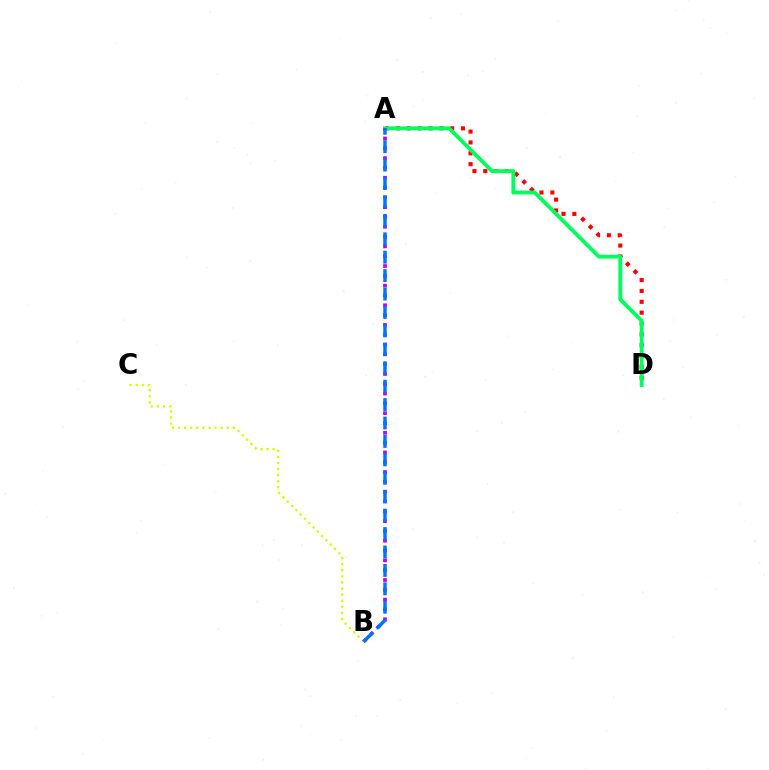{('A', 'D'): [{'color': '#ff0000', 'line_style': 'dotted', 'thickness': 2.95}, {'color': '#00ff5c', 'line_style': 'solid', 'thickness': 2.78}], ('B', 'C'): [{'color': '#d1ff00', 'line_style': 'dotted', 'thickness': 1.65}], ('A', 'B'): [{'color': '#b900ff', 'line_style': 'dotted', 'thickness': 2.67}, {'color': '#0074ff', 'line_style': 'dashed', 'thickness': 2.5}]}